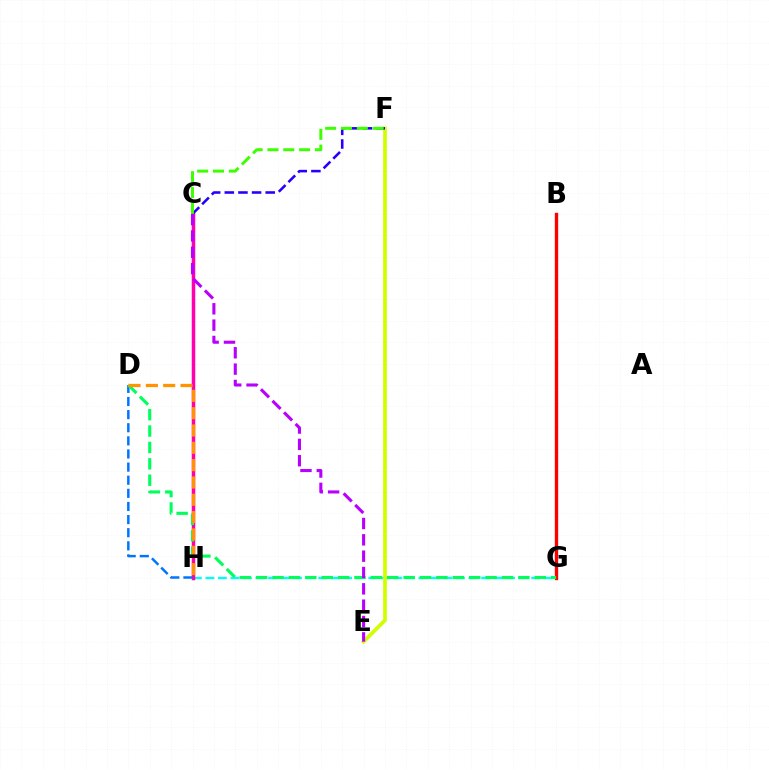{('G', 'H'): [{'color': '#00fff6', 'line_style': 'dashed', 'thickness': 1.7}], ('C', 'H'): [{'color': '#ff00ac', 'line_style': 'solid', 'thickness': 2.52}], ('E', 'F'): [{'color': '#d1ff00', 'line_style': 'solid', 'thickness': 2.67}], ('C', 'F'): [{'color': '#2500ff', 'line_style': 'dashed', 'thickness': 1.85}, {'color': '#3dff00', 'line_style': 'dashed', 'thickness': 2.15}], ('D', 'H'): [{'color': '#0074ff', 'line_style': 'dashed', 'thickness': 1.78}, {'color': '#ff9400', 'line_style': 'dashed', 'thickness': 2.35}], ('B', 'G'): [{'color': '#ff0000', 'line_style': 'solid', 'thickness': 2.41}], ('D', 'G'): [{'color': '#00ff5c', 'line_style': 'dashed', 'thickness': 2.23}], ('C', 'E'): [{'color': '#b900ff', 'line_style': 'dashed', 'thickness': 2.22}]}